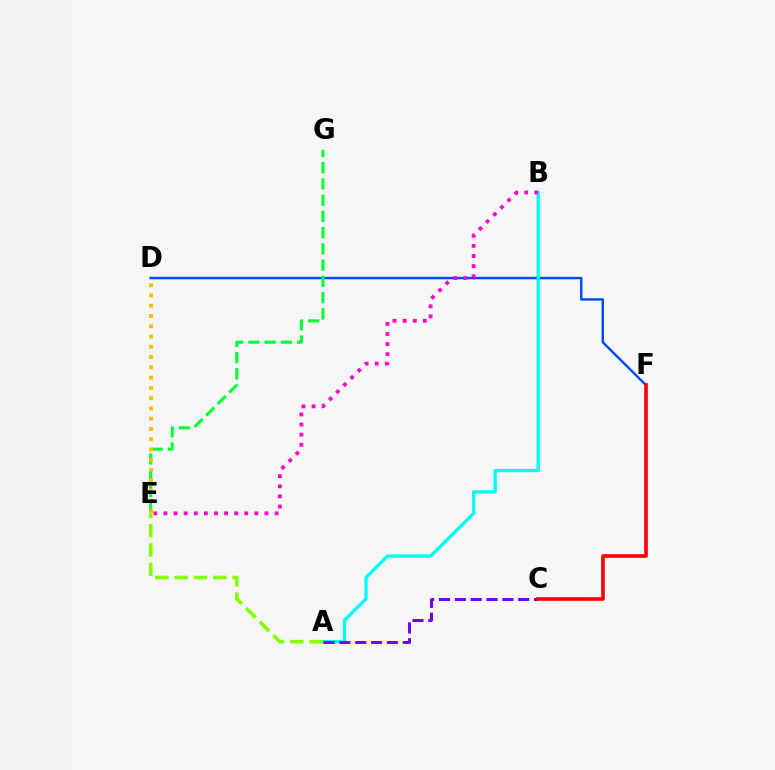{('D', 'F'): [{'color': '#004bff', 'line_style': 'solid', 'thickness': 1.75}], ('A', 'B'): [{'color': '#00fff6', 'line_style': 'solid', 'thickness': 2.4}], ('E', 'G'): [{'color': '#00ff39', 'line_style': 'dashed', 'thickness': 2.21}], ('D', 'E'): [{'color': '#ffbd00', 'line_style': 'dotted', 'thickness': 2.79}], ('B', 'E'): [{'color': '#ff00cf', 'line_style': 'dotted', 'thickness': 2.74}], ('A', 'C'): [{'color': '#7200ff', 'line_style': 'dashed', 'thickness': 2.15}], ('A', 'E'): [{'color': '#84ff00', 'line_style': 'dashed', 'thickness': 2.63}], ('C', 'F'): [{'color': '#ff0000', 'line_style': 'solid', 'thickness': 2.59}]}